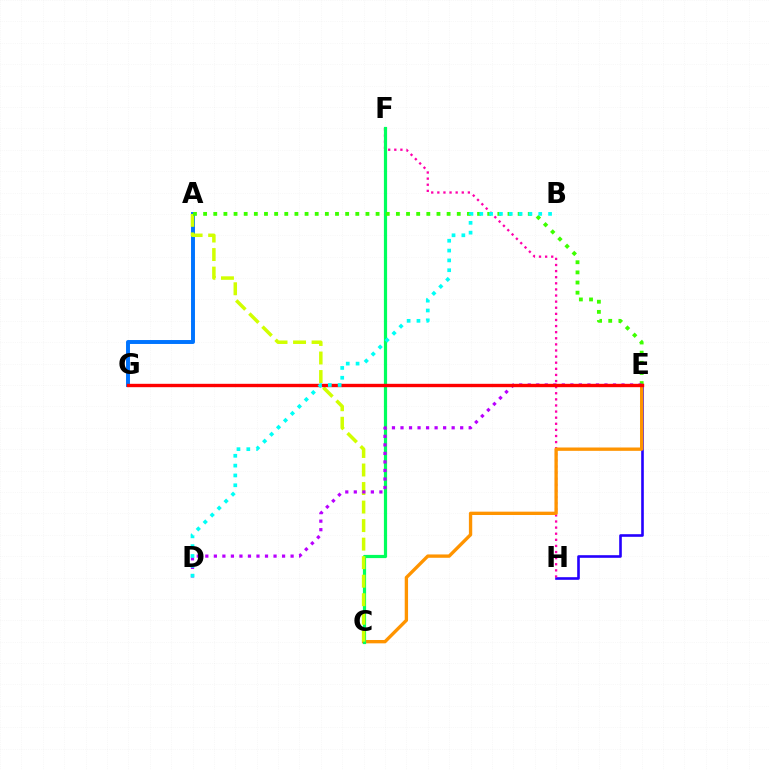{('E', 'H'): [{'color': '#2500ff', 'line_style': 'solid', 'thickness': 1.89}], ('A', 'G'): [{'color': '#0074ff', 'line_style': 'solid', 'thickness': 2.83}], ('F', 'H'): [{'color': '#ff00ac', 'line_style': 'dotted', 'thickness': 1.66}], ('C', 'E'): [{'color': '#ff9400', 'line_style': 'solid', 'thickness': 2.41}], ('C', 'F'): [{'color': '#00ff5c', 'line_style': 'solid', 'thickness': 2.29}], ('A', 'C'): [{'color': '#d1ff00', 'line_style': 'dashed', 'thickness': 2.52}], ('A', 'E'): [{'color': '#3dff00', 'line_style': 'dotted', 'thickness': 2.76}], ('D', 'E'): [{'color': '#b900ff', 'line_style': 'dotted', 'thickness': 2.32}], ('E', 'G'): [{'color': '#ff0000', 'line_style': 'solid', 'thickness': 2.43}], ('B', 'D'): [{'color': '#00fff6', 'line_style': 'dotted', 'thickness': 2.67}]}